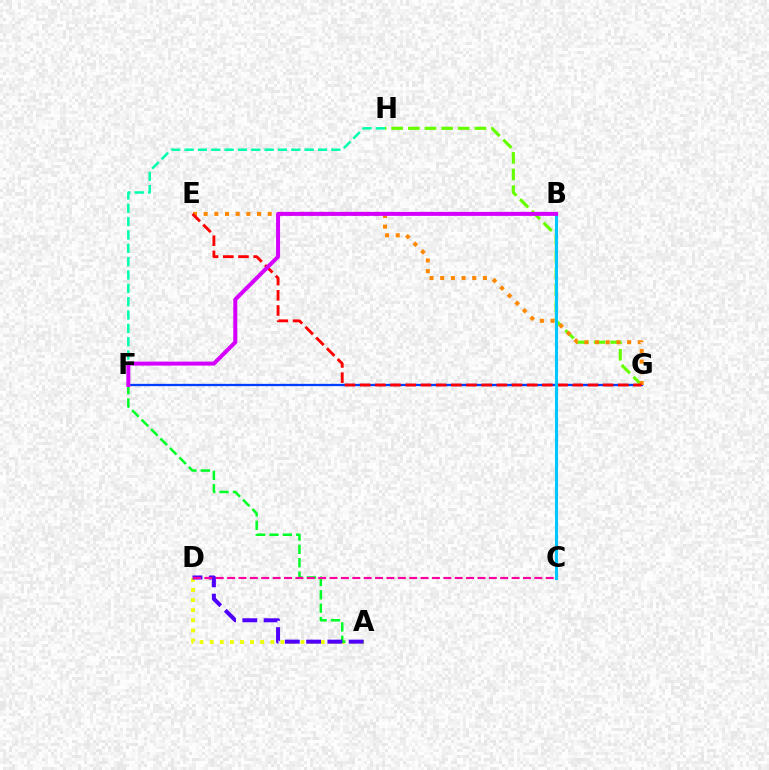{('F', 'G'): [{'color': '#003fff', 'line_style': 'solid', 'thickness': 1.66}], ('A', 'D'): [{'color': '#eeff00', 'line_style': 'dotted', 'thickness': 2.74}, {'color': '#4f00ff', 'line_style': 'dashed', 'thickness': 2.89}], ('G', 'H'): [{'color': '#66ff00', 'line_style': 'dashed', 'thickness': 2.26}], ('E', 'G'): [{'color': '#ff8800', 'line_style': 'dotted', 'thickness': 2.9}, {'color': '#ff0000', 'line_style': 'dashed', 'thickness': 2.06}], ('A', 'F'): [{'color': '#00ff27', 'line_style': 'dashed', 'thickness': 1.82}], ('F', 'H'): [{'color': '#00ffaf', 'line_style': 'dashed', 'thickness': 1.81}], ('B', 'C'): [{'color': '#00c7ff', 'line_style': 'solid', 'thickness': 2.21}], ('B', 'F'): [{'color': '#d600ff', 'line_style': 'solid', 'thickness': 2.88}], ('C', 'D'): [{'color': '#ff00a0', 'line_style': 'dashed', 'thickness': 1.55}]}